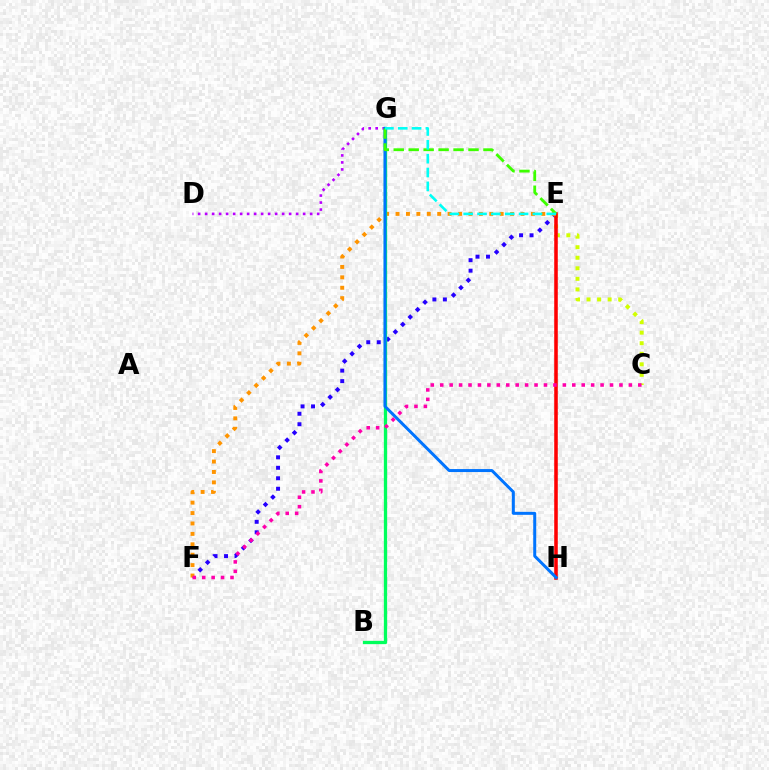{('E', 'F'): [{'color': '#2500ff', 'line_style': 'dotted', 'thickness': 2.85}, {'color': '#ff9400', 'line_style': 'dotted', 'thickness': 2.83}], ('C', 'E'): [{'color': '#d1ff00', 'line_style': 'dotted', 'thickness': 2.87}], ('E', 'H'): [{'color': '#ff0000', 'line_style': 'solid', 'thickness': 2.56}], ('D', 'G'): [{'color': '#b900ff', 'line_style': 'dotted', 'thickness': 1.9}], ('B', 'G'): [{'color': '#00ff5c', 'line_style': 'solid', 'thickness': 2.37}], ('G', 'H'): [{'color': '#0074ff', 'line_style': 'solid', 'thickness': 2.15}], ('E', 'G'): [{'color': '#3dff00', 'line_style': 'dashed', 'thickness': 2.03}, {'color': '#00fff6', 'line_style': 'dashed', 'thickness': 1.88}], ('C', 'F'): [{'color': '#ff00ac', 'line_style': 'dotted', 'thickness': 2.56}]}